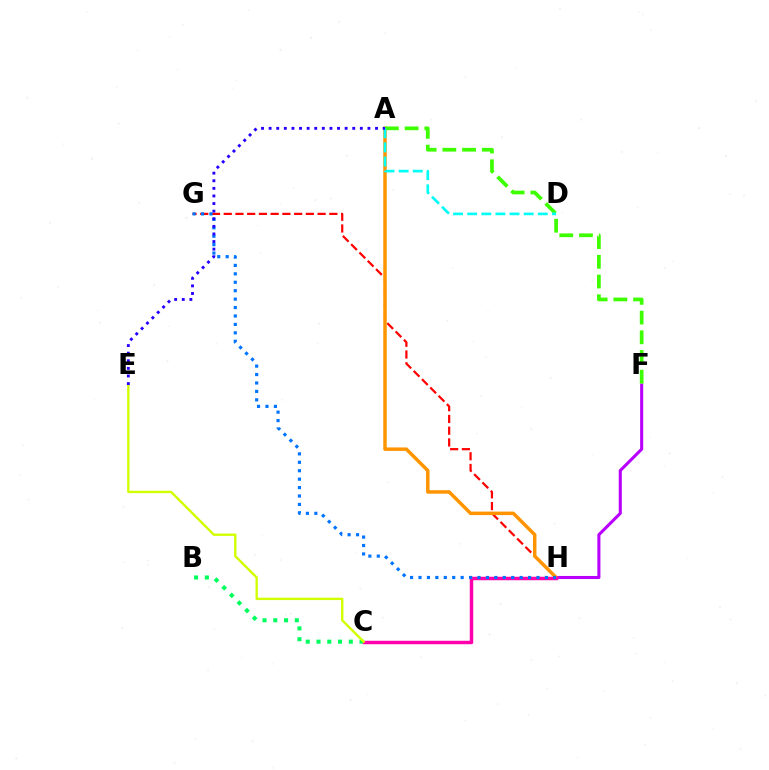{('F', 'H'): [{'color': '#b900ff', 'line_style': 'solid', 'thickness': 2.21}], ('B', 'C'): [{'color': '#00ff5c', 'line_style': 'dotted', 'thickness': 2.93}], ('G', 'H'): [{'color': '#ff0000', 'line_style': 'dashed', 'thickness': 1.59}, {'color': '#0074ff', 'line_style': 'dotted', 'thickness': 2.29}], ('A', 'H'): [{'color': '#ff9400', 'line_style': 'solid', 'thickness': 2.5}], ('C', 'H'): [{'color': '#ff00ac', 'line_style': 'solid', 'thickness': 2.49}], ('A', 'F'): [{'color': '#3dff00', 'line_style': 'dashed', 'thickness': 2.68}], ('A', 'D'): [{'color': '#00fff6', 'line_style': 'dashed', 'thickness': 1.92}], ('C', 'E'): [{'color': '#d1ff00', 'line_style': 'solid', 'thickness': 1.71}], ('A', 'E'): [{'color': '#2500ff', 'line_style': 'dotted', 'thickness': 2.06}]}